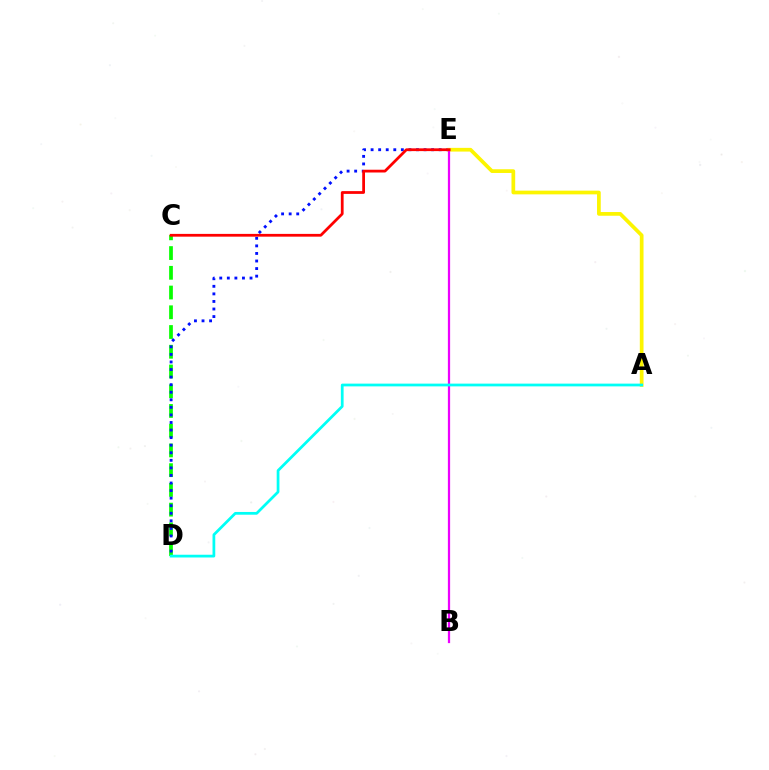{('C', 'D'): [{'color': '#08ff00', 'line_style': 'dashed', 'thickness': 2.68}], ('D', 'E'): [{'color': '#0010ff', 'line_style': 'dotted', 'thickness': 2.06}], ('A', 'E'): [{'color': '#fcf500', 'line_style': 'solid', 'thickness': 2.67}], ('B', 'E'): [{'color': '#ee00ff', 'line_style': 'solid', 'thickness': 1.62}], ('C', 'E'): [{'color': '#ff0000', 'line_style': 'solid', 'thickness': 1.99}], ('A', 'D'): [{'color': '#00fff6', 'line_style': 'solid', 'thickness': 1.98}]}